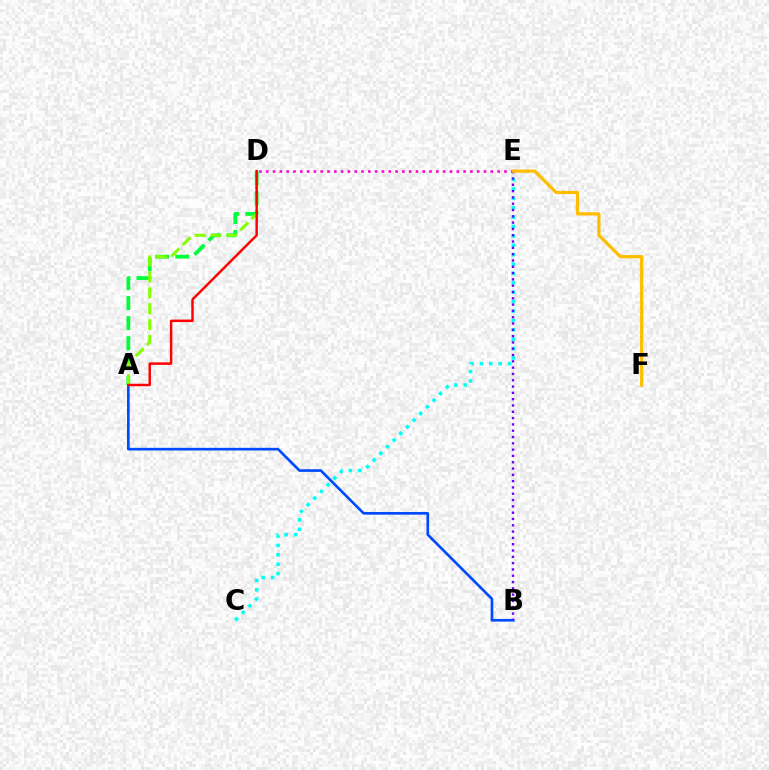{('A', 'B'): [{'color': '#004bff', 'line_style': 'solid', 'thickness': 1.92}], ('C', 'E'): [{'color': '#00fff6', 'line_style': 'dotted', 'thickness': 2.55}], ('B', 'E'): [{'color': '#7200ff', 'line_style': 'dotted', 'thickness': 1.71}], ('D', 'E'): [{'color': '#ff00cf', 'line_style': 'dotted', 'thickness': 1.85}], ('A', 'D'): [{'color': '#00ff39', 'line_style': 'dashed', 'thickness': 2.73}, {'color': '#84ff00', 'line_style': 'dashed', 'thickness': 2.16}, {'color': '#ff0000', 'line_style': 'solid', 'thickness': 1.77}], ('E', 'F'): [{'color': '#ffbd00', 'line_style': 'solid', 'thickness': 2.31}]}